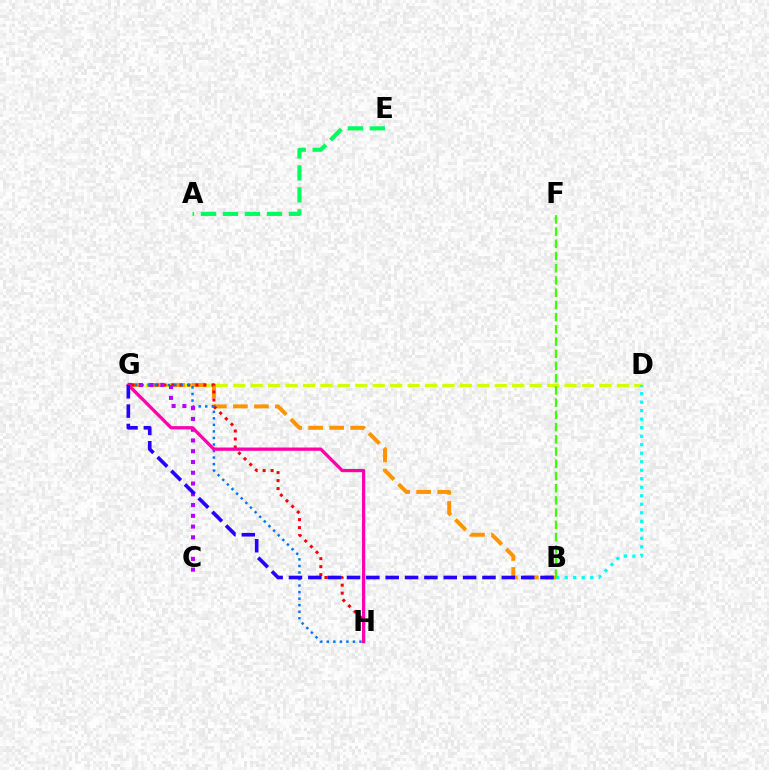{('D', 'G'): [{'color': '#d1ff00', 'line_style': 'dashed', 'thickness': 2.37}], ('B', 'D'): [{'color': '#00fff6', 'line_style': 'dotted', 'thickness': 2.31}], ('B', 'G'): [{'color': '#ff9400', 'line_style': 'dashed', 'thickness': 2.86}, {'color': '#2500ff', 'line_style': 'dashed', 'thickness': 2.63}], ('G', 'H'): [{'color': '#ff0000', 'line_style': 'dotted', 'thickness': 2.17}, {'color': '#0074ff', 'line_style': 'dotted', 'thickness': 1.78}, {'color': '#ff00ac', 'line_style': 'solid', 'thickness': 2.37}], ('B', 'F'): [{'color': '#3dff00', 'line_style': 'dashed', 'thickness': 1.66}], ('C', 'G'): [{'color': '#b900ff', 'line_style': 'dotted', 'thickness': 2.93}], ('A', 'E'): [{'color': '#00ff5c', 'line_style': 'dashed', 'thickness': 2.99}]}